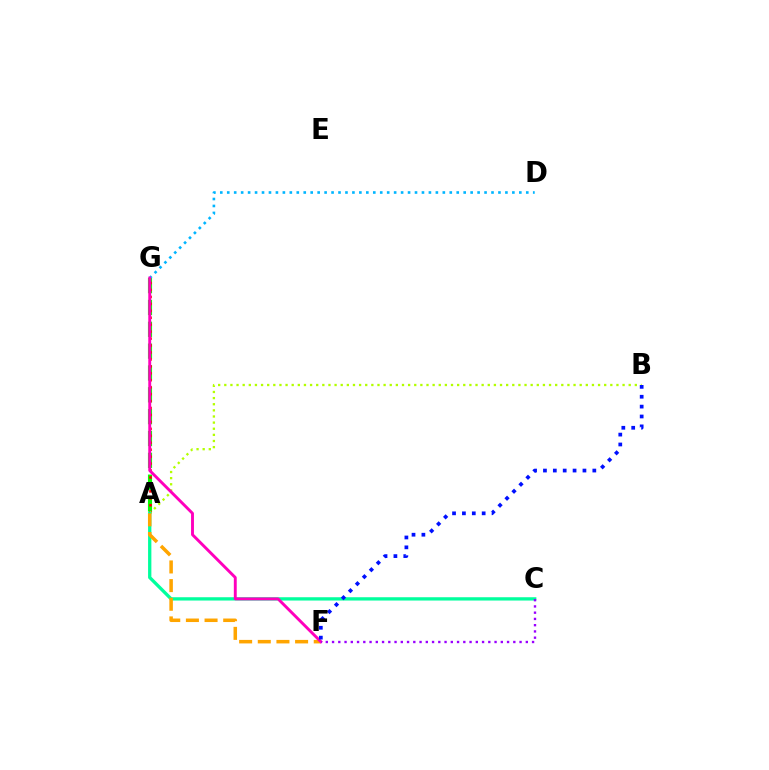{('A', 'G'): [{'color': '#08ff00', 'line_style': 'dashed', 'thickness': 2.97}, {'color': '#ff0000', 'line_style': 'dotted', 'thickness': 1.89}], ('D', 'G'): [{'color': '#00b5ff', 'line_style': 'dotted', 'thickness': 1.89}], ('A', 'B'): [{'color': '#b3ff00', 'line_style': 'dotted', 'thickness': 1.66}], ('A', 'C'): [{'color': '#00ff9d', 'line_style': 'solid', 'thickness': 2.38}], ('A', 'F'): [{'color': '#ffa500', 'line_style': 'dashed', 'thickness': 2.53}], ('F', 'G'): [{'color': '#ff00bd', 'line_style': 'solid', 'thickness': 2.09}], ('C', 'F'): [{'color': '#9b00ff', 'line_style': 'dotted', 'thickness': 1.7}], ('B', 'F'): [{'color': '#0010ff', 'line_style': 'dotted', 'thickness': 2.68}]}